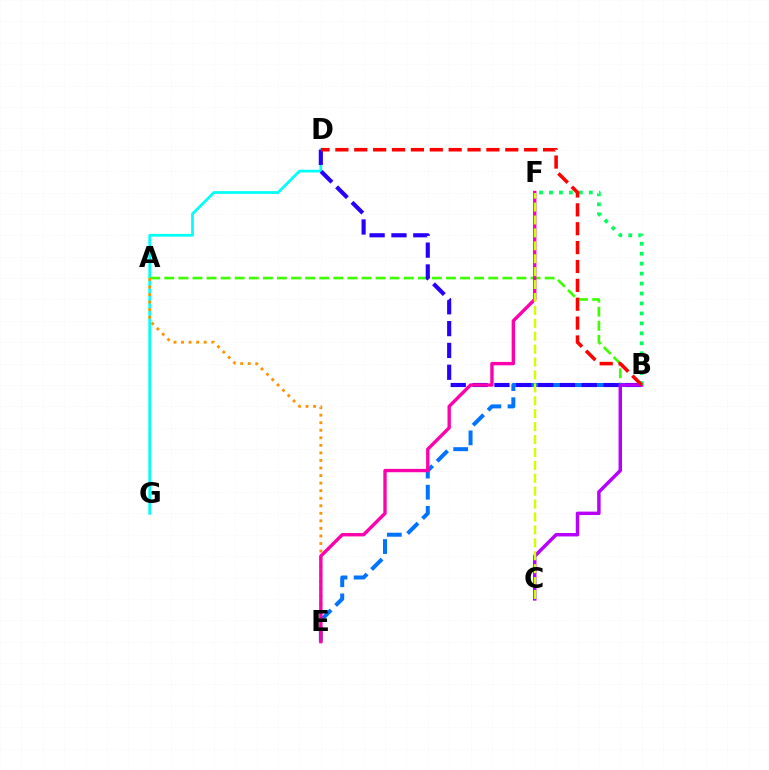{('D', 'G'): [{'color': '#00fff6', 'line_style': 'solid', 'thickness': 1.97}], ('A', 'B'): [{'color': '#3dff00', 'line_style': 'dashed', 'thickness': 1.91}], ('B', 'E'): [{'color': '#0074ff', 'line_style': 'dashed', 'thickness': 2.87}], ('B', 'D'): [{'color': '#2500ff', 'line_style': 'dashed', 'thickness': 2.97}, {'color': '#ff0000', 'line_style': 'dashed', 'thickness': 2.56}], ('A', 'E'): [{'color': '#ff9400', 'line_style': 'dotted', 'thickness': 2.05}], ('B', 'C'): [{'color': '#b900ff', 'line_style': 'solid', 'thickness': 2.49}], ('E', 'F'): [{'color': '#ff00ac', 'line_style': 'solid', 'thickness': 2.42}], ('B', 'F'): [{'color': '#00ff5c', 'line_style': 'dotted', 'thickness': 2.7}], ('C', 'F'): [{'color': '#d1ff00', 'line_style': 'dashed', 'thickness': 1.75}]}